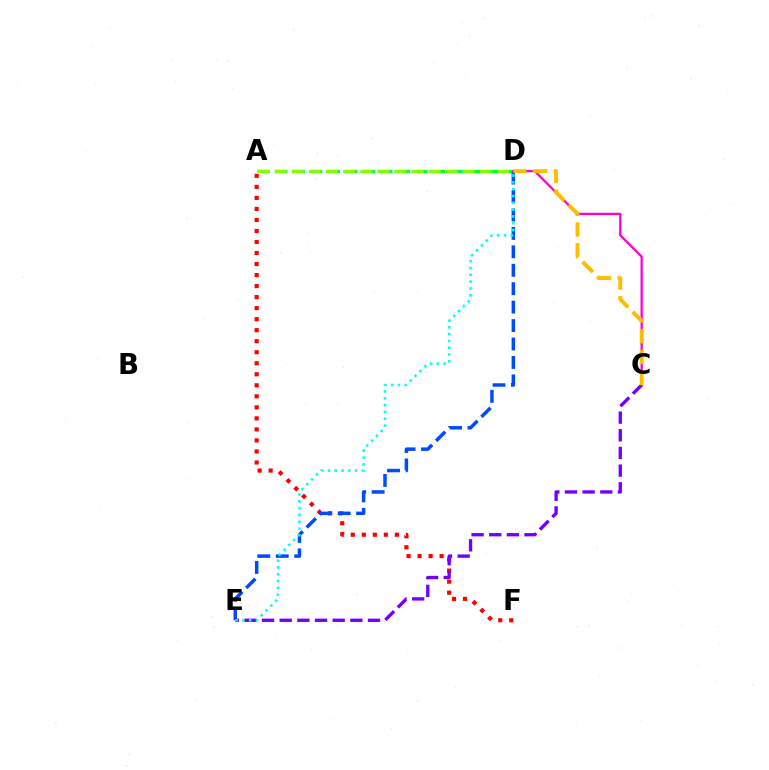{('A', 'F'): [{'color': '#ff0000', 'line_style': 'dotted', 'thickness': 3.0}], ('A', 'D'): [{'color': '#00ff39', 'line_style': 'dashed', 'thickness': 2.38}, {'color': '#84ff00', 'line_style': 'dashed', 'thickness': 2.33}], ('D', 'E'): [{'color': '#004bff', 'line_style': 'dashed', 'thickness': 2.5}, {'color': '#00fff6', 'line_style': 'dotted', 'thickness': 1.85}], ('C', 'E'): [{'color': '#7200ff', 'line_style': 'dashed', 'thickness': 2.4}], ('C', 'D'): [{'color': '#ff00cf', 'line_style': 'solid', 'thickness': 1.63}, {'color': '#ffbd00', 'line_style': 'dashed', 'thickness': 2.83}]}